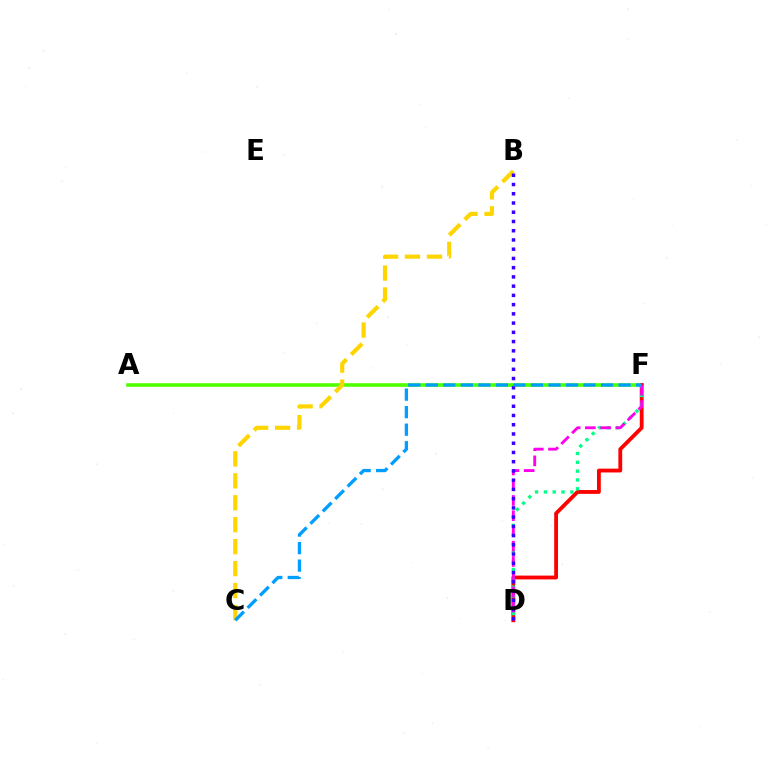{('A', 'F'): [{'color': '#4fff00', 'line_style': 'solid', 'thickness': 2.6}], ('D', 'F'): [{'color': '#ff0000', 'line_style': 'solid', 'thickness': 2.75}, {'color': '#00ff86', 'line_style': 'dotted', 'thickness': 2.4}, {'color': '#ff00ed', 'line_style': 'dashed', 'thickness': 2.07}], ('B', 'C'): [{'color': '#ffd500', 'line_style': 'dashed', 'thickness': 2.98}], ('B', 'D'): [{'color': '#3700ff', 'line_style': 'dotted', 'thickness': 2.51}], ('C', 'F'): [{'color': '#009eff', 'line_style': 'dashed', 'thickness': 2.38}]}